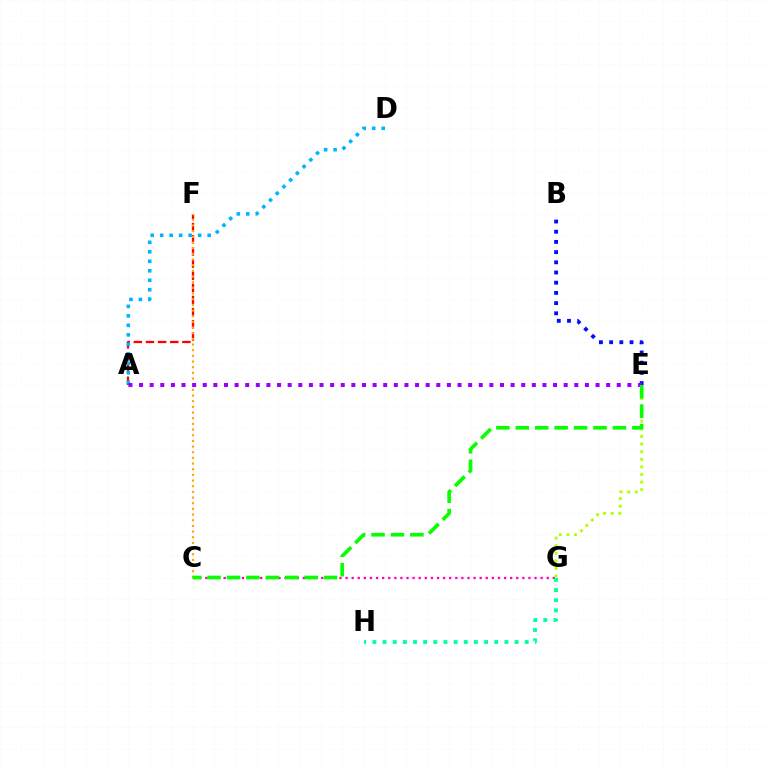{('A', 'F'): [{'color': '#ff0000', 'line_style': 'dashed', 'thickness': 1.65}], ('B', 'E'): [{'color': '#0010ff', 'line_style': 'dotted', 'thickness': 2.77}], ('A', 'D'): [{'color': '#00b5ff', 'line_style': 'dotted', 'thickness': 2.58}], ('C', 'G'): [{'color': '#ff00bd', 'line_style': 'dotted', 'thickness': 1.66}], ('C', 'F'): [{'color': '#ffa500', 'line_style': 'dotted', 'thickness': 1.54}], ('E', 'G'): [{'color': '#b3ff00', 'line_style': 'dotted', 'thickness': 2.06}], ('G', 'H'): [{'color': '#00ff9d', 'line_style': 'dotted', 'thickness': 2.76}], ('A', 'E'): [{'color': '#9b00ff', 'line_style': 'dotted', 'thickness': 2.88}], ('C', 'E'): [{'color': '#08ff00', 'line_style': 'dashed', 'thickness': 2.64}]}